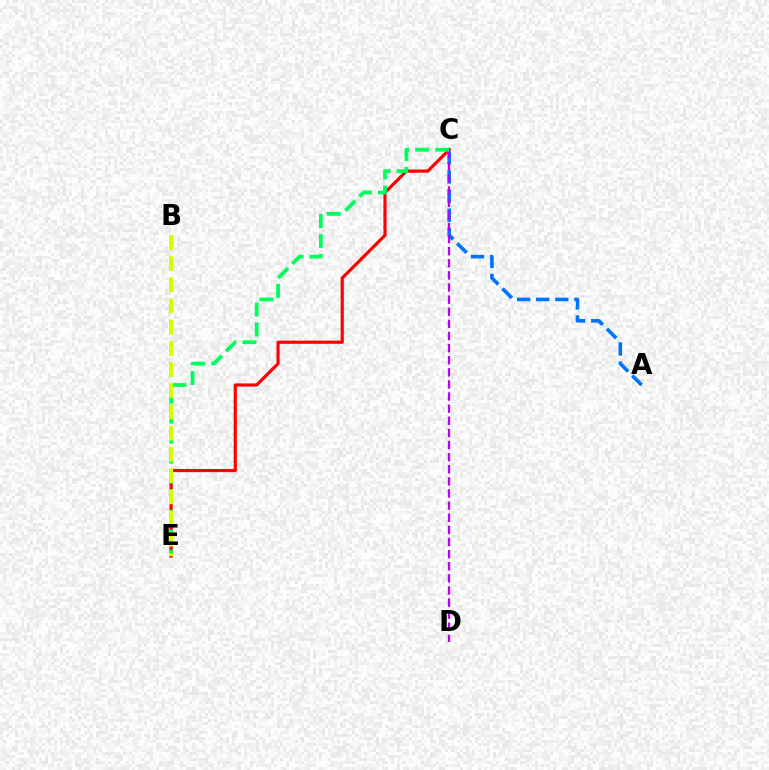{('C', 'E'): [{'color': '#ff0000', 'line_style': 'solid', 'thickness': 2.28}, {'color': '#00ff5c', 'line_style': 'dashed', 'thickness': 2.72}], ('A', 'C'): [{'color': '#0074ff', 'line_style': 'dashed', 'thickness': 2.59}], ('C', 'D'): [{'color': '#b900ff', 'line_style': 'dashed', 'thickness': 1.65}], ('B', 'E'): [{'color': '#d1ff00', 'line_style': 'dashed', 'thickness': 2.88}]}